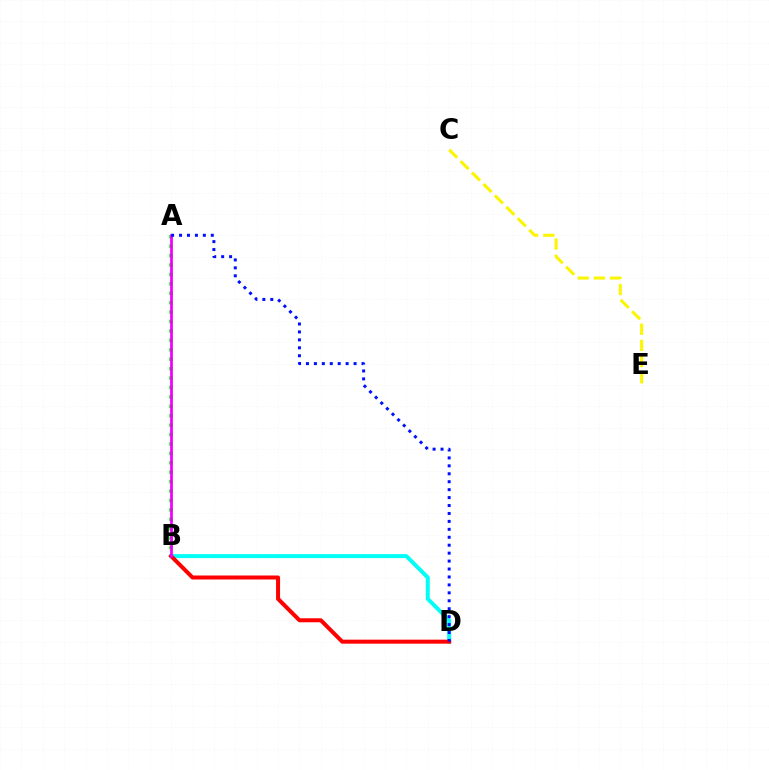{('B', 'D'): [{'color': '#00fff6', 'line_style': 'solid', 'thickness': 2.86}, {'color': '#ff0000', 'line_style': 'solid', 'thickness': 2.88}], ('A', 'B'): [{'color': '#08ff00', 'line_style': 'dotted', 'thickness': 2.56}, {'color': '#ee00ff', 'line_style': 'solid', 'thickness': 1.97}], ('C', 'E'): [{'color': '#fcf500', 'line_style': 'dashed', 'thickness': 2.2}], ('A', 'D'): [{'color': '#0010ff', 'line_style': 'dotted', 'thickness': 2.16}]}